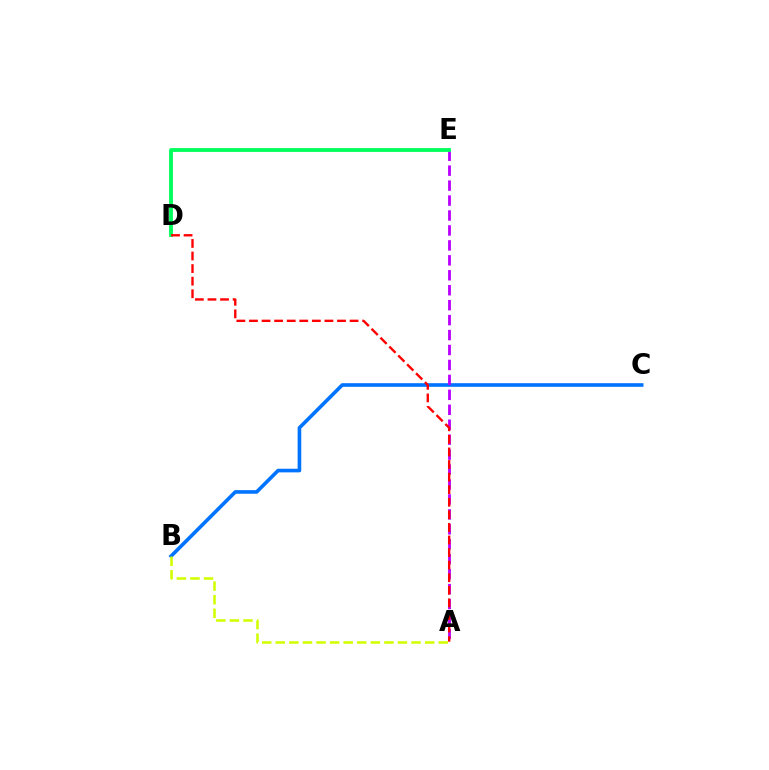{('B', 'C'): [{'color': '#0074ff', 'line_style': 'solid', 'thickness': 2.61}], ('A', 'E'): [{'color': '#b900ff', 'line_style': 'dashed', 'thickness': 2.03}], ('D', 'E'): [{'color': '#00ff5c', 'line_style': 'solid', 'thickness': 2.76}], ('A', 'D'): [{'color': '#ff0000', 'line_style': 'dashed', 'thickness': 1.71}], ('A', 'B'): [{'color': '#d1ff00', 'line_style': 'dashed', 'thickness': 1.84}]}